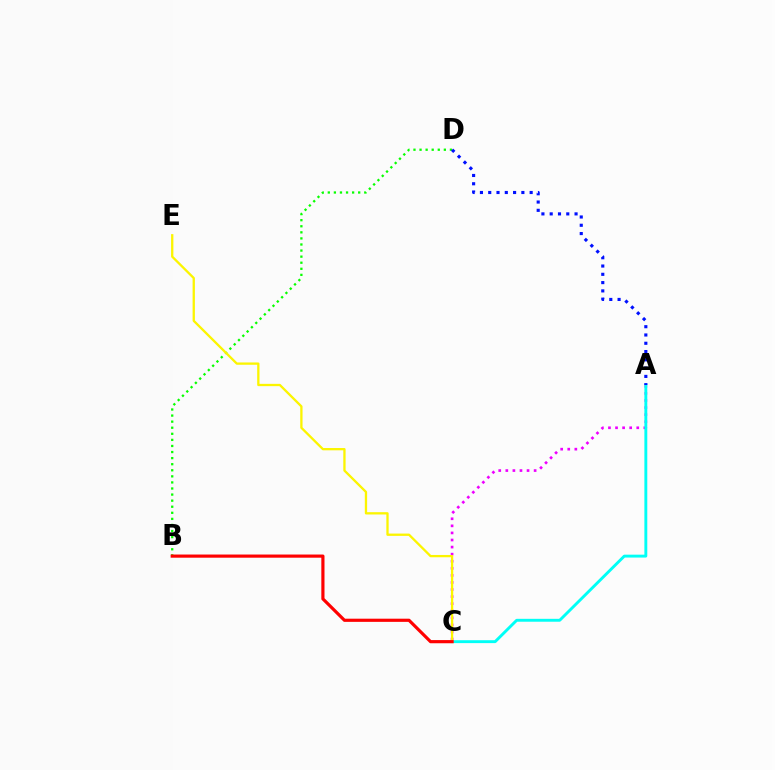{('A', 'C'): [{'color': '#ee00ff', 'line_style': 'dotted', 'thickness': 1.92}, {'color': '#00fff6', 'line_style': 'solid', 'thickness': 2.09}], ('B', 'D'): [{'color': '#08ff00', 'line_style': 'dotted', 'thickness': 1.65}], ('C', 'E'): [{'color': '#fcf500', 'line_style': 'solid', 'thickness': 1.66}], ('A', 'D'): [{'color': '#0010ff', 'line_style': 'dotted', 'thickness': 2.25}], ('B', 'C'): [{'color': '#ff0000', 'line_style': 'solid', 'thickness': 2.28}]}